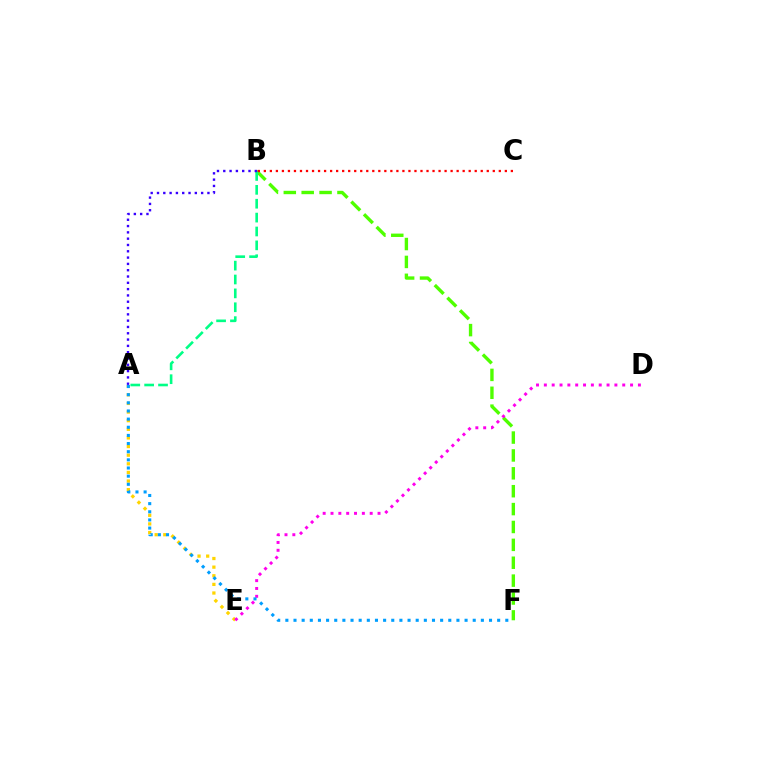{('A', 'E'): [{'color': '#ffd500', 'line_style': 'dotted', 'thickness': 2.34}], ('B', 'F'): [{'color': '#4fff00', 'line_style': 'dashed', 'thickness': 2.43}], ('D', 'E'): [{'color': '#ff00ed', 'line_style': 'dotted', 'thickness': 2.13}], ('A', 'B'): [{'color': '#00ff86', 'line_style': 'dashed', 'thickness': 1.89}, {'color': '#3700ff', 'line_style': 'dotted', 'thickness': 1.71}], ('A', 'F'): [{'color': '#009eff', 'line_style': 'dotted', 'thickness': 2.21}], ('B', 'C'): [{'color': '#ff0000', 'line_style': 'dotted', 'thickness': 1.64}]}